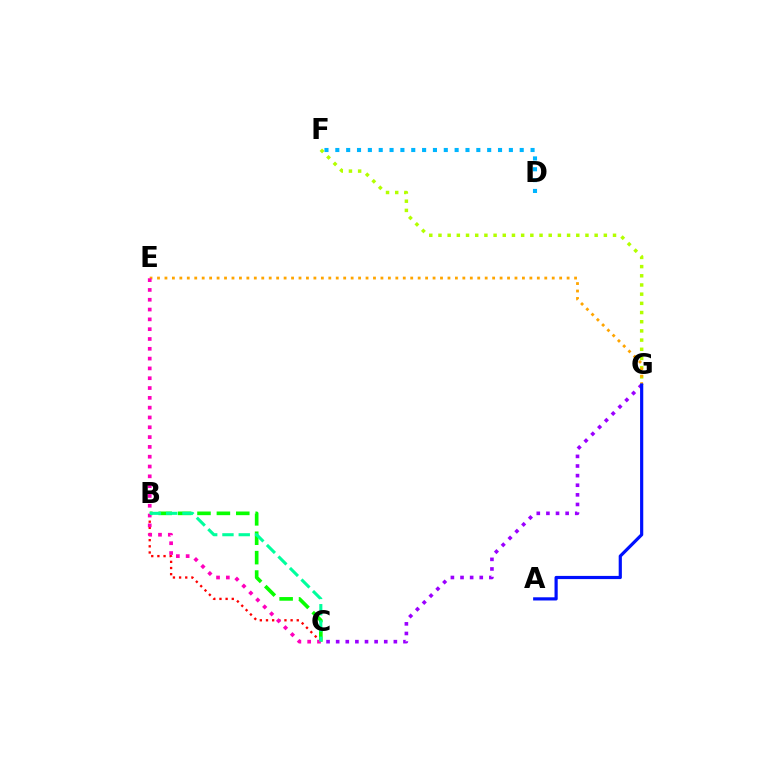{('B', 'C'): [{'color': '#08ff00', 'line_style': 'dashed', 'thickness': 2.63}, {'color': '#ff0000', 'line_style': 'dotted', 'thickness': 1.67}, {'color': '#00ff9d', 'line_style': 'dashed', 'thickness': 2.21}], ('D', 'F'): [{'color': '#00b5ff', 'line_style': 'dotted', 'thickness': 2.95}], ('F', 'G'): [{'color': '#b3ff00', 'line_style': 'dotted', 'thickness': 2.5}], ('C', 'G'): [{'color': '#9b00ff', 'line_style': 'dotted', 'thickness': 2.61}], ('E', 'G'): [{'color': '#ffa500', 'line_style': 'dotted', 'thickness': 2.02}], ('C', 'E'): [{'color': '#ff00bd', 'line_style': 'dotted', 'thickness': 2.67}], ('A', 'G'): [{'color': '#0010ff', 'line_style': 'solid', 'thickness': 2.29}]}